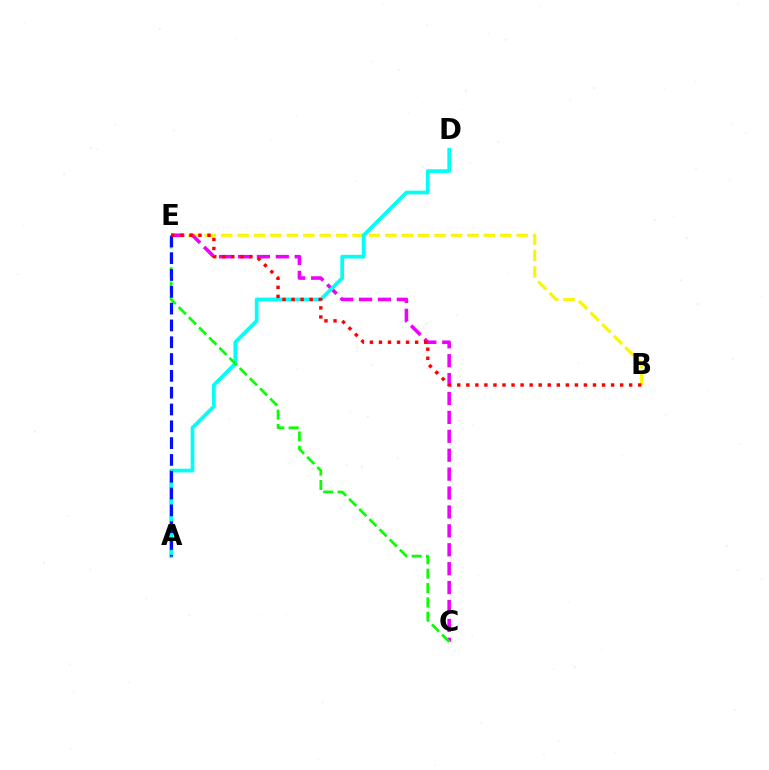{('B', 'E'): [{'color': '#fcf500', 'line_style': 'dashed', 'thickness': 2.23}, {'color': '#ff0000', 'line_style': 'dotted', 'thickness': 2.46}], ('C', 'E'): [{'color': '#ee00ff', 'line_style': 'dashed', 'thickness': 2.57}, {'color': '#08ff00', 'line_style': 'dashed', 'thickness': 1.95}], ('A', 'D'): [{'color': '#00fff6', 'line_style': 'solid', 'thickness': 2.67}], ('A', 'E'): [{'color': '#0010ff', 'line_style': 'dashed', 'thickness': 2.28}]}